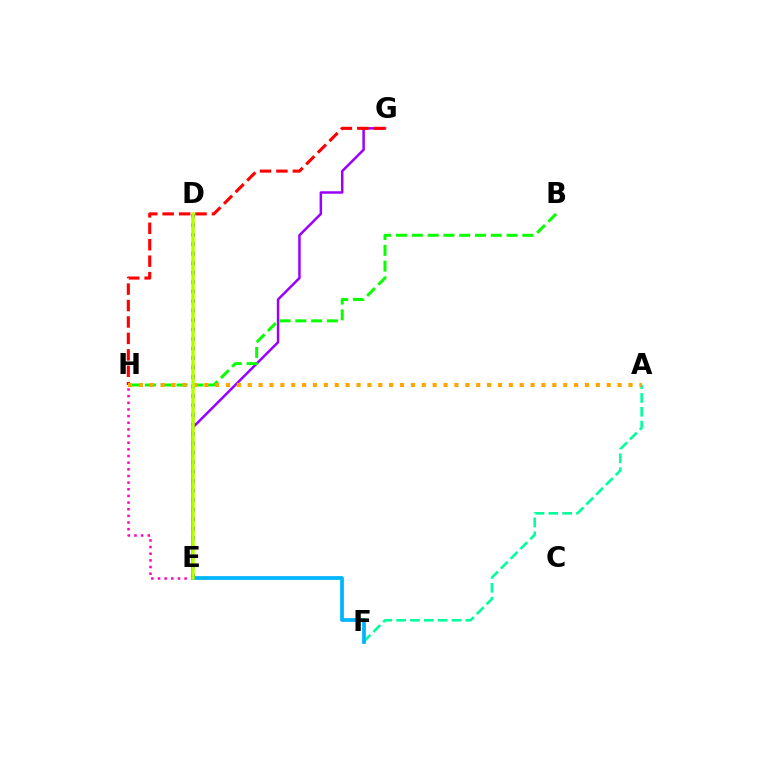{('A', 'F'): [{'color': '#00ff9d', 'line_style': 'dashed', 'thickness': 1.88}], ('E', 'H'): [{'color': '#ff00bd', 'line_style': 'dotted', 'thickness': 1.81}], ('D', 'E'): [{'color': '#0010ff', 'line_style': 'dotted', 'thickness': 2.58}, {'color': '#b3ff00', 'line_style': 'solid', 'thickness': 2.54}], ('E', 'F'): [{'color': '#00b5ff', 'line_style': 'solid', 'thickness': 2.7}], ('E', 'G'): [{'color': '#9b00ff', 'line_style': 'solid', 'thickness': 1.8}], ('G', 'H'): [{'color': '#ff0000', 'line_style': 'dashed', 'thickness': 2.23}], ('B', 'H'): [{'color': '#08ff00', 'line_style': 'dashed', 'thickness': 2.15}], ('A', 'H'): [{'color': '#ffa500', 'line_style': 'dotted', 'thickness': 2.96}]}